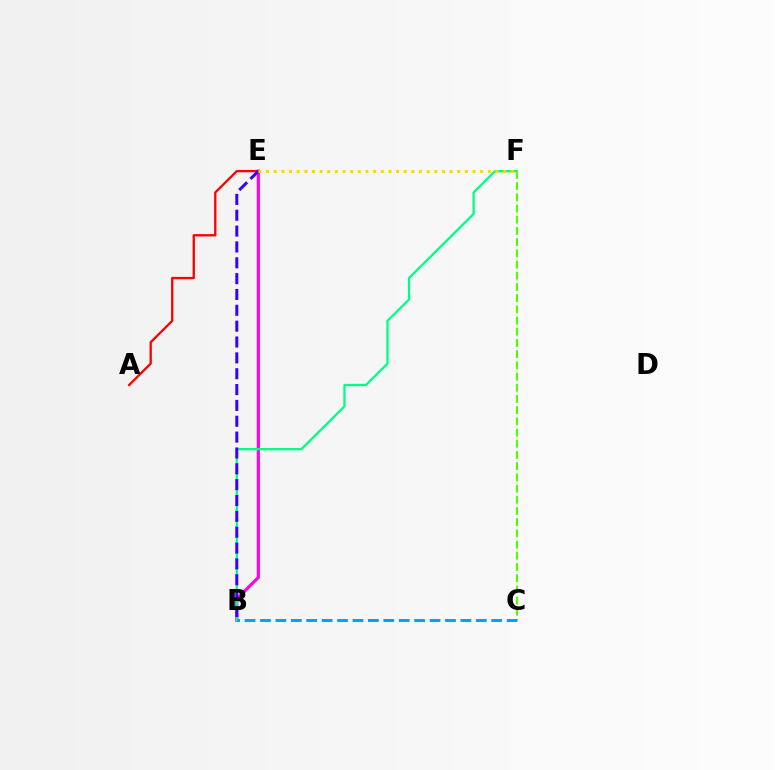{('B', 'E'): [{'color': '#ff00ed', 'line_style': 'solid', 'thickness': 2.28}, {'color': '#3700ff', 'line_style': 'dashed', 'thickness': 2.15}], ('A', 'E'): [{'color': '#ff0000', 'line_style': 'solid', 'thickness': 1.66}], ('B', 'F'): [{'color': '#00ff86', 'line_style': 'solid', 'thickness': 1.65}], ('E', 'F'): [{'color': '#ffd500', 'line_style': 'dotted', 'thickness': 2.08}], ('C', 'F'): [{'color': '#4fff00', 'line_style': 'dashed', 'thickness': 1.52}], ('B', 'C'): [{'color': '#009eff', 'line_style': 'dashed', 'thickness': 2.09}]}